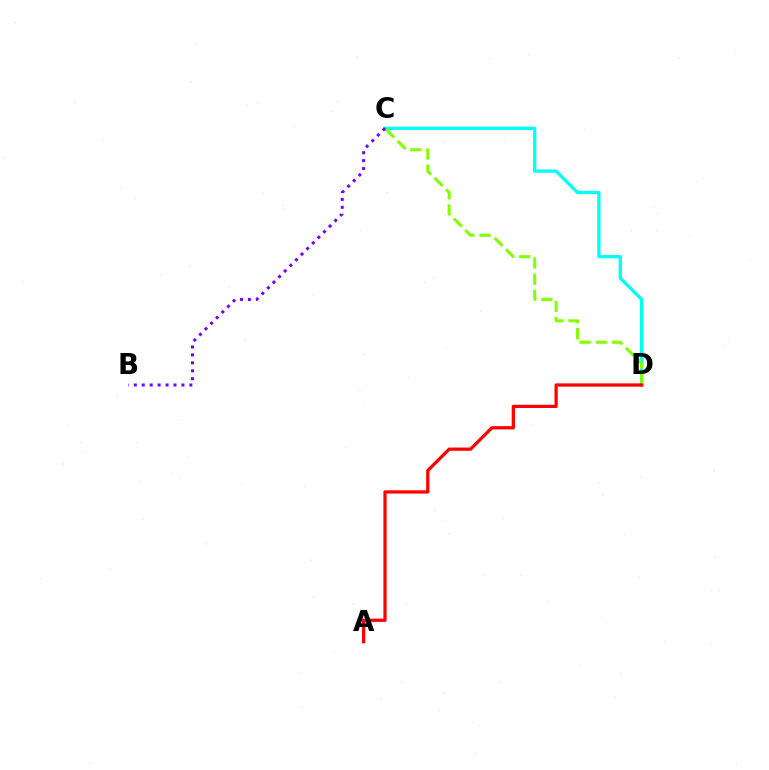{('C', 'D'): [{'color': '#00fff6', 'line_style': 'solid', 'thickness': 2.35}, {'color': '#84ff00', 'line_style': 'dashed', 'thickness': 2.2}], ('B', 'C'): [{'color': '#7200ff', 'line_style': 'dotted', 'thickness': 2.16}], ('A', 'D'): [{'color': '#ff0000', 'line_style': 'solid', 'thickness': 2.33}]}